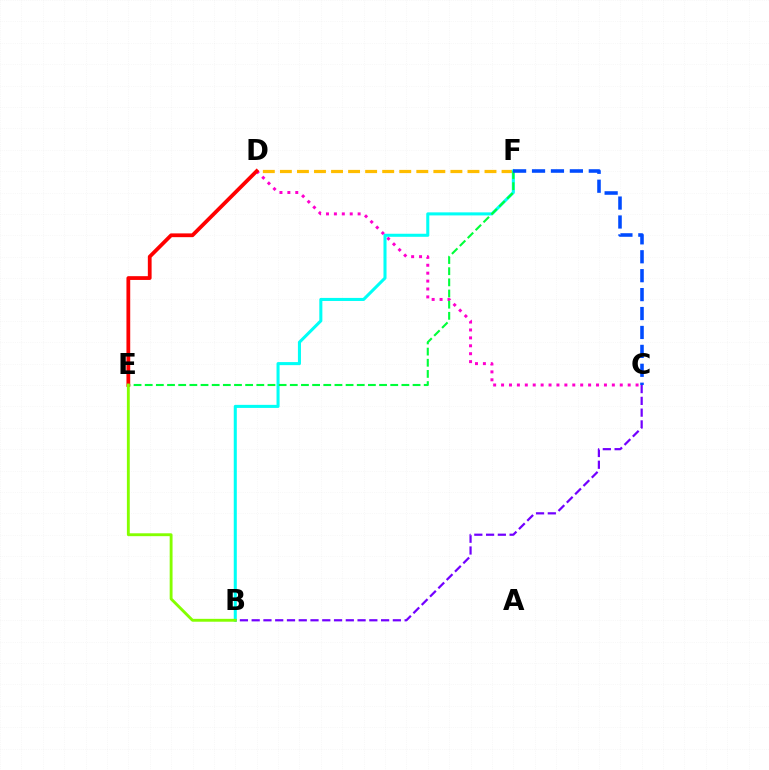{('D', 'F'): [{'color': '#ffbd00', 'line_style': 'dashed', 'thickness': 2.32}], ('C', 'D'): [{'color': '#ff00cf', 'line_style': 'dotted', 'thickness': 2.15}], ('B', 'F'): [{'color': '#00fff6', 'line_style': 'solid', 'thickness': 2.2}], ('E', 'F'): [{'color': '#00ff39', 'line_style': 'dashed', 'thickness': 1.52}], ('B', 'C'): [{'color': '#7200ff', 'line_style': 'dashed', 'thickness': 1.6}], ('D', 'E'): [{'color': '#ff0000', 'line_style': 'solid', 'thickness': 2.72}], ('C', 'F'): [{'color': '#004bff', 'line_style': 'dashed', 'thickness': 2.57}], ('B', 'E'): [{'color': '#84ff00', 'line_style': 'solid', 'thickness': 2.07}]}